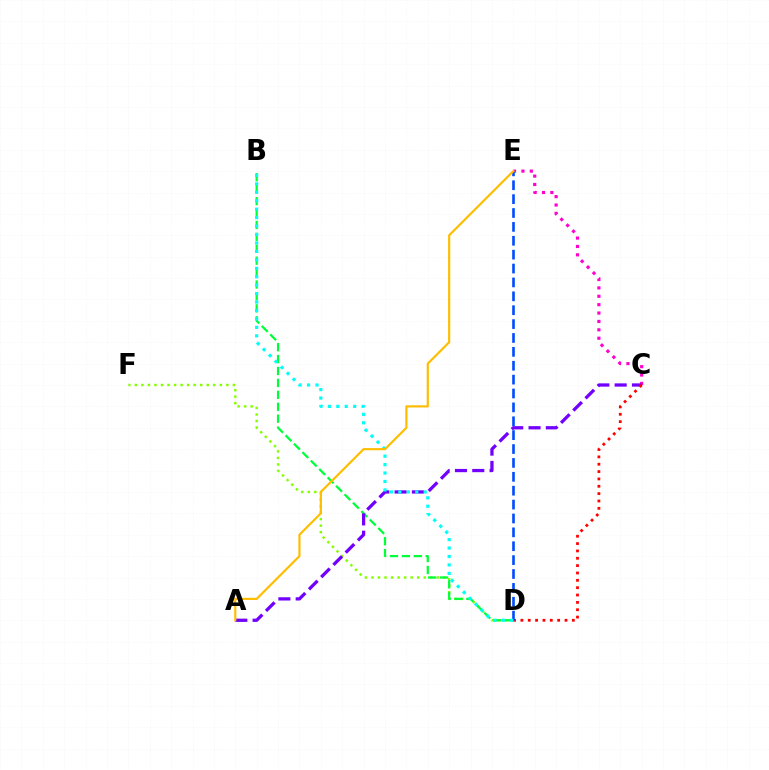{('D', 'F'): [{'color': '#84ff00', 'line_style': 'dotted', 'thickness': 1.78}], ('C', 'E'): [{'color': '#ff00cf', 'line_style': 'dotted', 'thickness': 2.28}], ('B', 'D'): [{'color': '#00ff39', 'line_style': 'dashed', 'thickness': 1.62}, {'color': '#00fff6', 'line_style': 'dotted', 'thickness': 2.29}], ('A', 'C'): [{'color': '#7200ff', 'line_style': 'dashed', 'thickness': 2.35}], ('C', 'D'): [{'color': '#ff0000', 'line_style': 'dotted', 'thickness': 2.0}], ('D', 'E'): [{'color': '#004bff', 'line_style': 'dashed', 'thickness': 1.89}], ('A', 'E'): [{'color': '#ffbd00', 'line_style': 'solid', 'thickness': 1.57}]}